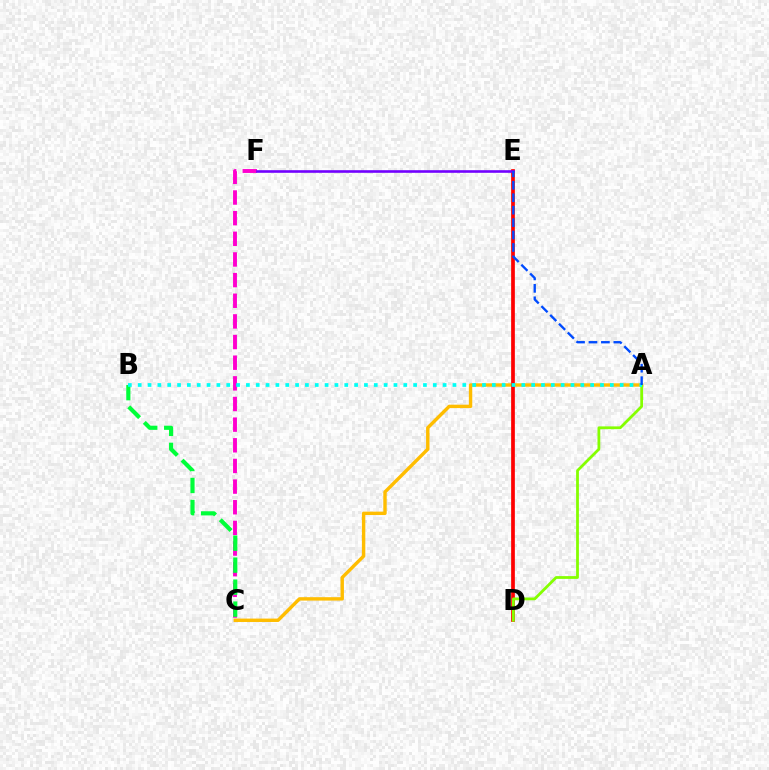{('C', 'F'): [{'color': '#ff00cf', 'line_style': 'dashed', 'thickness': 2.81}], ('B', 'C'): [{'color': '#00ff39', 'line_style': 'dashed', 'thickness': 2.99}], ('A', 'C'): [{'color': '#ffbd00', 'line_style': 'solid', 'thickness': 2.45}], ('D', 'E'): [{'color': '#ff0000', 'line_style': 'solid', 'thickness': 2.67}], ('E', 'F'): [{'color': '#7200ff', 'line_style': 'solid', 'thickness': 1.88}], ('A', 'D'): [{'color': '#84ff00', 'line_style': 'solid', 'thickness': 2.0}], ('A', 'B'): [{'color': '#00fff6', 'line_style': 'dotted', 'thickness': 2.67}], ('A', 'E'): [{'color': '#004bff', 'line_style': 'dashed', 'thickness': 1.69}]}